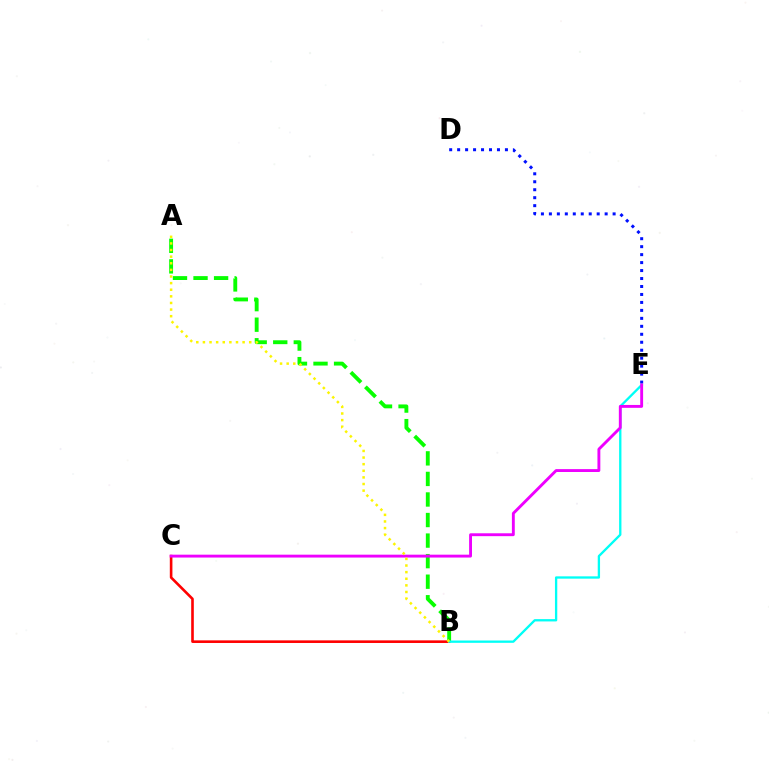{('B', 'C'): [{'color': '#ff0000', 'line_style': 'solid', 'thickness': 1.88}], ('A', 'B'): [{'color': '#08ff00', 'line_style': 'dashed', 'thickness': 2.79}, {'color': '#fcf500', 'line_style': 'dotted', 'thickness': 1.8}], ('B', 'E'): [{'color': '#00fff6', 'line_style': 'solid', 'thickness': 1.67}], ('D', 'E'): [{'color': '#0010ff', 'line_style': 'dotted', 'thickness': 2.16}], ('C', 'E'): [{'color': '#ee00ff', 'line_style': 'solid', 'thickness': 2.07}]}